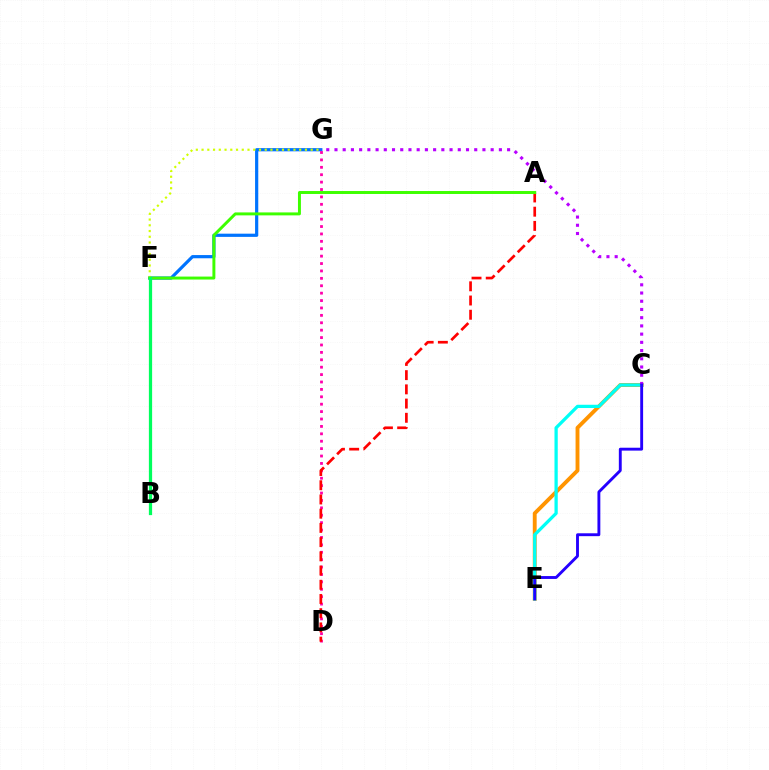{('C', 'E'): [{'color': '#ff9400', 'line_style': 'solid', 'thickness': 2.79}, {'color': '#00fff6', 'line_style': 'solid', 'thickness': 2.35}, {'color': '#2500ff', 'line_style': 'solid', 'thickness': 2.07}], ('F', 'G'): [{'color': '#0074ff', 'line_style': 'solid', 'thickness': 2.3}, {'color': '#d1ff00', 'line_style': 'dotted', 'thickness': 1.56}], ('C', 'G'): [{'color': '#b900ff', 'line_style': 'dotted', 'thickness': 2.23}], ('D', 'G'): [{'color': '#ff00ac', 'line_style': 'dotted', 'thickness': 2.01}], ('A', 'D'): [{'color': '#ff0000', 'line_style': 'dashed', 'thickness': 1.93}], ('A', 'F'): [{'color': '#3dff00', 'line_style': 'solid', 'thickness': 2.13}], ('B', 'F'): [{'color': '#00ff5c', 'line_style': 'solid', 'thickness': 2.33}]}